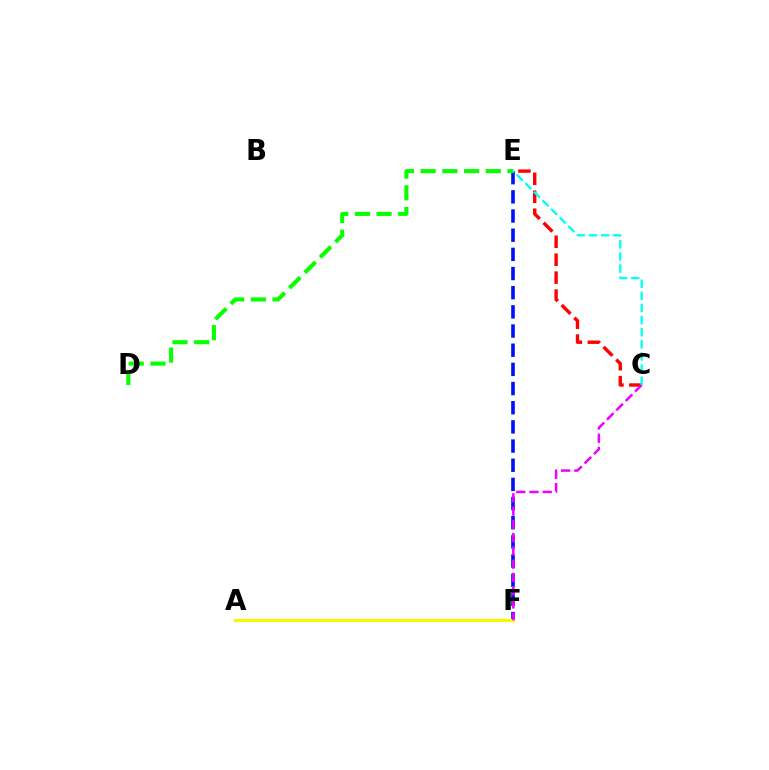{('E', 'F'): [{'color': '#0010ff', 'line_style': 'dashed', 'thickness': 2.6}], ('C', 'E'): [{'color': '#ff0000', 'line_style': 'dashed', 'thickness': 2.44}, {'color': '#00fff6', 'line_style': 'dashed', 'thickness': 1.65}], ('D', 'E'): [{'color': '#08ff00', 'line_style': 'dashed', 'thickness': 2.95}], ('A', 'F'): [{'color': '#fcf500', 'line_style': 'solid', 'thickness': 2.31}], ('C', 'F'): [{'color': '#ee00ff', 'line_style': 'dashed', 'thickness': 1.8}]}